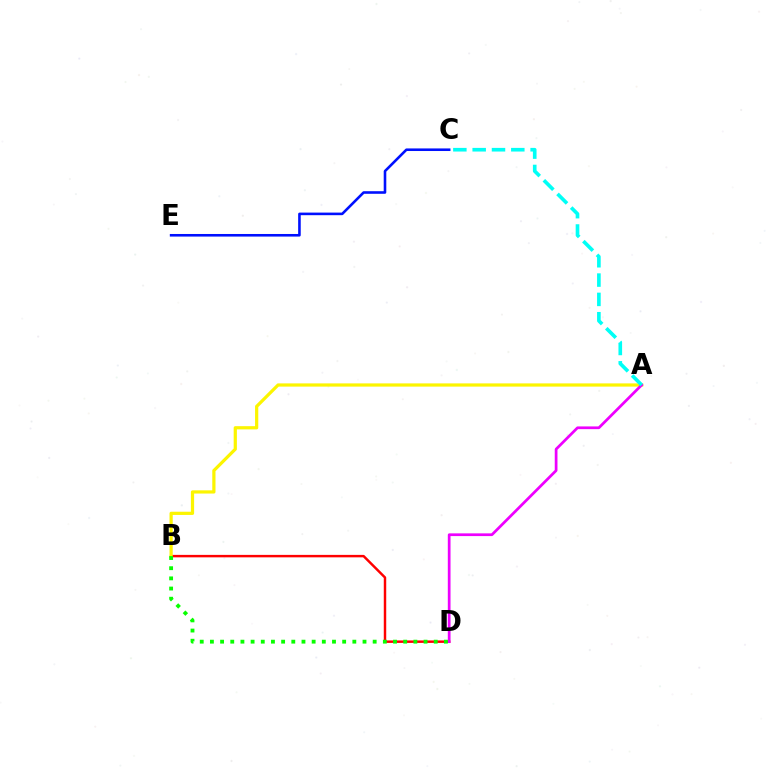{('B', 'D'): [{'color': '#ff0000', 'line_style': 'solid', 'thickness': 1.77}, {'color': '#08ff00', 'line_style': 'dotted', 'thickness': 2.76}], ('A', 'B'): [{'color': '#fcf500', 'line_style': 'solid', 'thickness': 2.32}], ('C', 'E'): [{'color': '#0010ff', 'line_style': 'solid', 'thickness': 1.87}], ('A', 'D'): [{'color': '#ee00ff', 'line_style': 'solid', 'thickness': 1.96}], ('A', 'C'): [{'color': '#00fff6', 'line_style': 'dashed', 'thickness': 2.62}]}